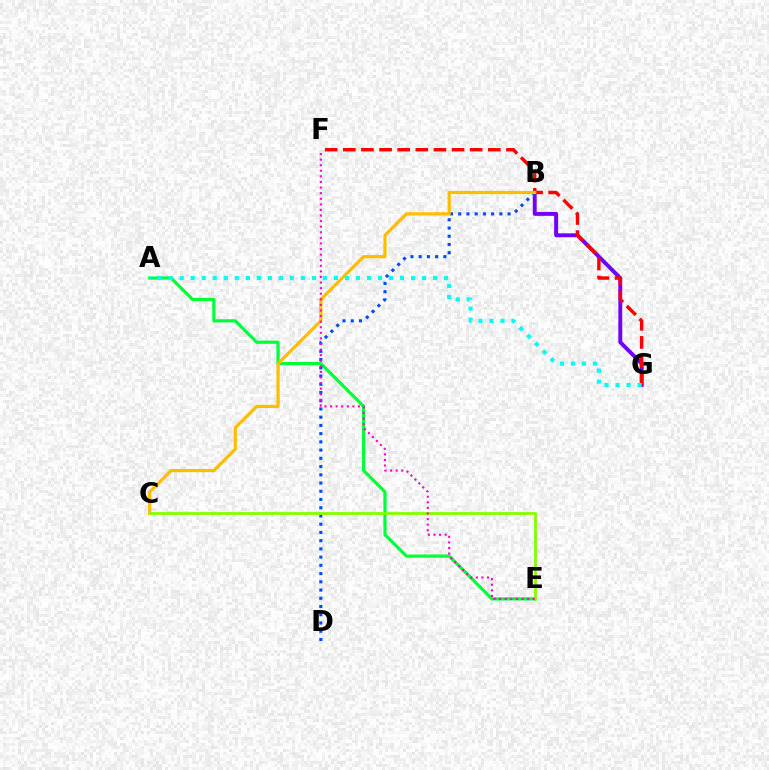{('A', 'E'): [{'color': '#00ff39', 'line_style': 'solid', 'thickness': 2.3}], ('B', 'G'): [{'color': '#7200ff', 'line_style': 'solid', 'thickness': 2.81}], ('F', 'G'): [{'color': '#ff0000', 'line_style': 'dashed', 'thickness': 2.46}], ('B', 'D'): [{'color': '#004bff', 'line_style': 'dotted', 'thickness': 2.24}], ('B', 'C'): [{'color': '#ffbd00', 'line_style': 'solid', 'thickness': 2.33}], ('A', 'G'): [{'color': '#00fff6', 'line_style': 'dotted', 'thickness': 2.99}], ('C', 'E'): [{'color': '#84ff00', 'line_style': 'solid', 'thickness': 2.01}], ('E', 'F'): [{'color': '#ff00cf', 'line_style': 'dotted', 'thickness': 1.52}]}